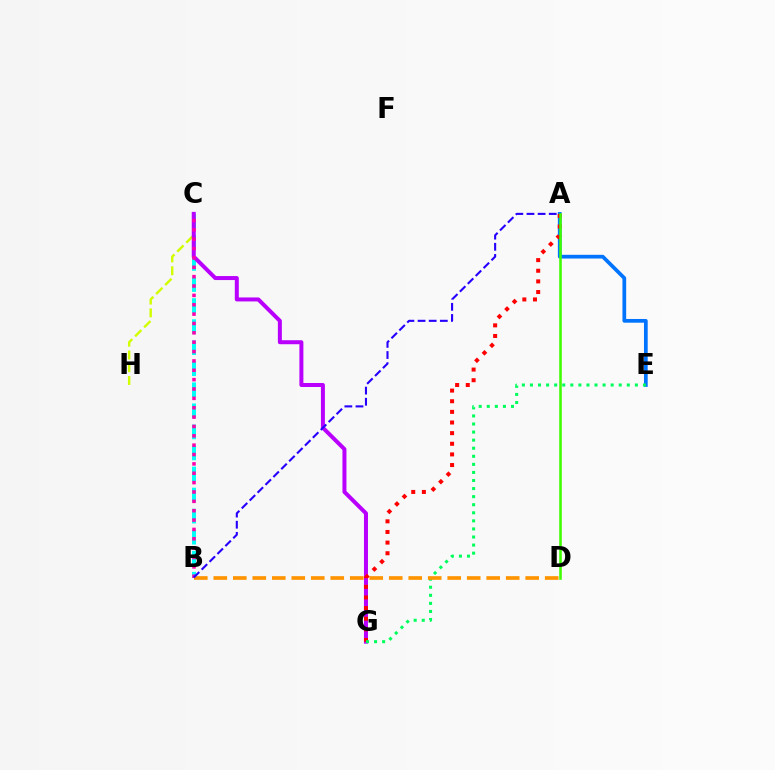{('A', 'E'): [{'color': '#0074ff', 'line_style': 'solid', 'thickness': 2.68}], ('C', 'H'): [{'color': '#d1ff00', 'line_style': 'dashed', 'thickness': 1.74}], ('B', 'C'): [{'color': '#00fff6', 'line_style': 'dashed', 'thickness': 2.86}, {'color': '#ff00ac', 'line_style': 'dotted', 'thickness': 2.54}], ('C', 'G'): [{'color': '#b900ff', 'line_style': 'solid', 'thickness': 2.88}], ('A', 'G'): [{'color': '#ff0000', 'line_style': 'dotted', 'thickness': 2.89}], ('A', 'D'): [{'color': '#3dff00', 'line_style': 'solid', 'thickness': 1.84}], ('E', 'G'): [{'color': '#00ff5c', 'line_style': 'dotted', 'thickness': 2.19}], ('B', 'D'): [{'color': '#ff9400', 'line_style': 'dashed', 'thickness': 2.65}], ('A', 'B'): [{'color': '#2500ff', 'line_style': 'dashed', 'thickness': 1.51}]}